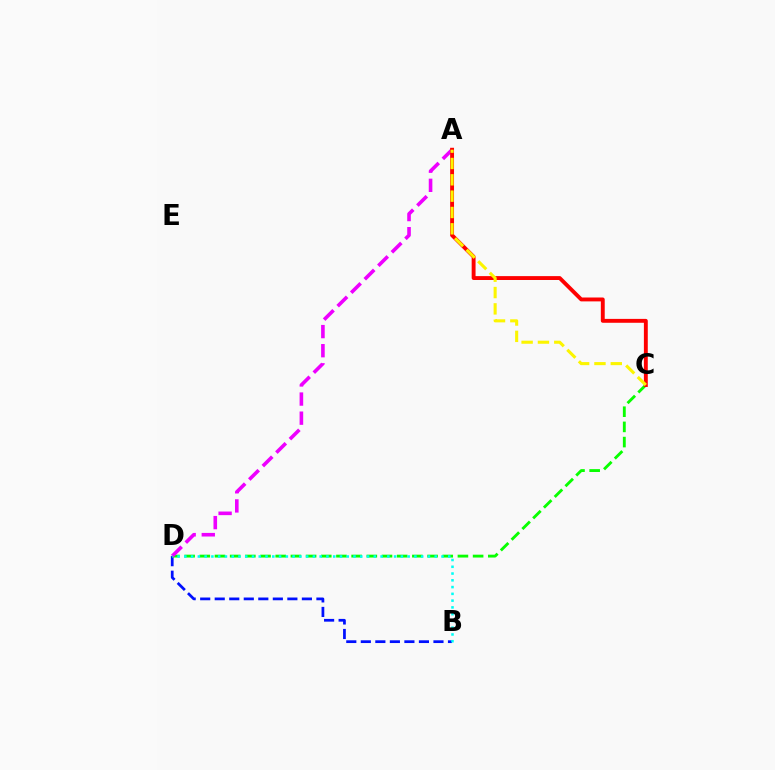{('B', 'D'): [{'color': '#0010ff', 'line_style': 'dashed', 'thickness': 1.97}, {'color': '#00fff6', 'line_style': 'dotted', 'thickness': 1.84}], ('C', 'D'): [{'color': '#08ff00', 'line_style': 'dashed', 'thickness': 2.06}], ('A', 'D'): [{'color': '#ee00ff', 'line_style': 'dashed', 'thickness': 2.6}], ('A', 'C'): [{'color': '#ff0000', 'line_style': 'solid', 'thickness': 2.8}, {'color': '#fcf500', 'line_style': 'dashed', 'thickness': 2.22}]}